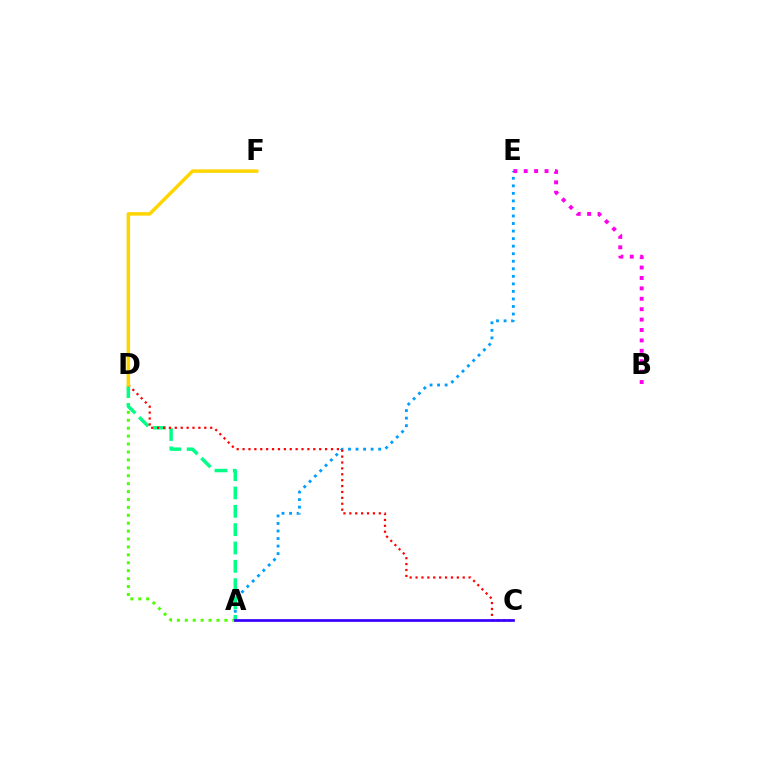{('A', 'E'): [{'color': '#009eff', 'line_style': 'dotted', 'thickness': 2.05}], ('A', 'D'): [{'color': '#4fff00', 'line_style': 'dotted', 'thickness': 2.15}, {'color': '#00ff86', 'line_style': 'dashed', 'thickness': 2.49}], ('B', 'E'): [{'color': '#ff00ed', 'line_style': 'dotted', 'thickness': 2.83}], ('C', 'D'): [{'color': '#ff0000', 'line_style': 'dotted', 'thickness': 1.6}], ('D', 'F'): [{'color': '#ffd500', 'line_style': 'solid', 'thickness': 2.52}], ('A', 'C'): [{'color': '#3700ff', 'line_style': 'solid', 'thickness': 1.96}]}